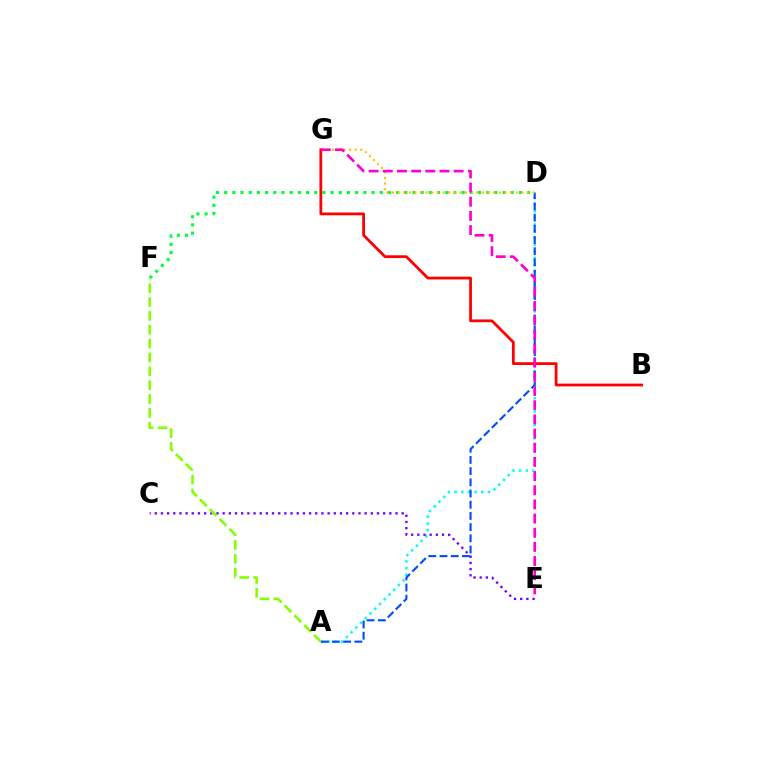{('D', 'F'): [{'color': '#00ff39', 'line_style': 'dotted', 'thickness': 2.22}], ('A', 'D'): [{'color': '#00fff6', 'line_style': 'dotted', 'thickness': 1.82}, {'color': '#004bff', 'line_style': 'dashed', 'thickness': 1.52}], ('C', 'E'): [{'color': '#7200ff', 'line_style': 'dotted', 'thickness': 1.68}], ('D', 'G'): [{'color': '#ffbd00', 'line_style': 'dotted', 'thickness': 1.53}], ('B', 'G'): [{'color': '#ff0000', 'line_style': 'solid', 'thickness': 2.0}], ('E', 'G'): [{'color': '#ff00cf', 'line_style': 'dashed', 'thickness': 1.93}], ('A', 'F'): [{'color': '#84ff00', 'line_style': 'dashed', 'thickness': 1.88}]}